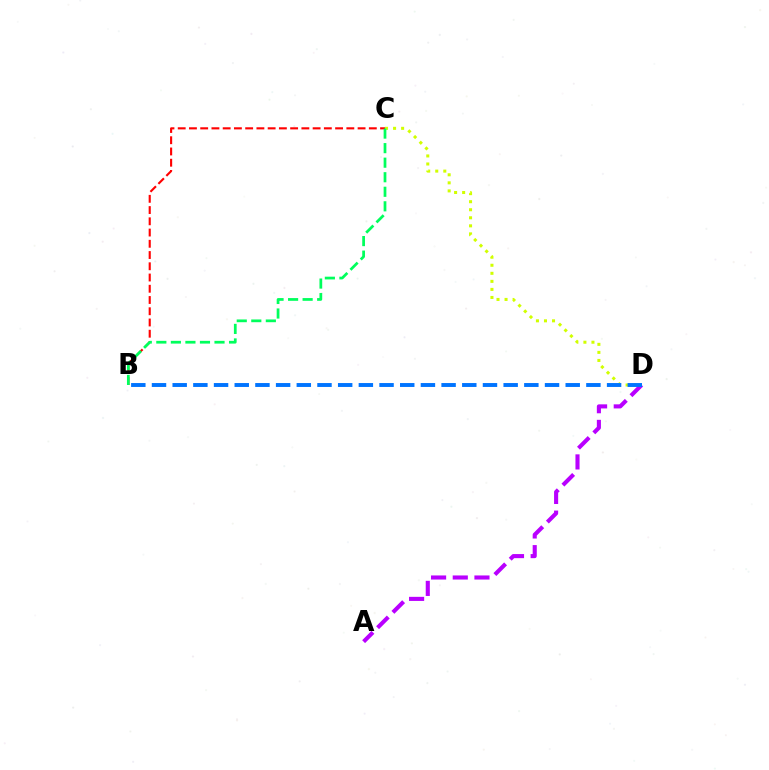{('A', 'D'): [{'color': '#b900ff', 'line_style': 'dashed', 'thickness': 2.95}], ('C', 'D'): [{'color': '#d1ff00', 'line_style': 'dotted', 'thickness': 2.19}], ('B', 'C'): [{'color': '#ff0000', 'line_style': 'dashed', 'thickness': 1.53}, {'color': '#00ff5c', 'line_style': 'dashed', 'thickness': 1.98}], ('B', 'D'): [{'color': '#0074ff', 'line_style': 'dashed', 'thickness': 2.81}]}